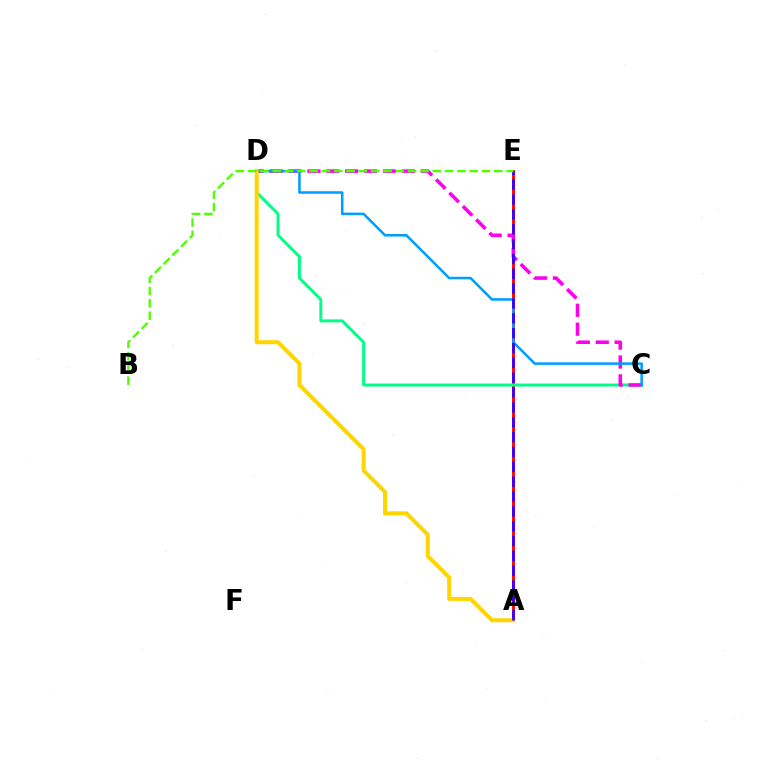{('A', 'E'): [{'color': '#ff0000', 'line_style': 'solid', 'thickness': 2.07}, {'color': '#3700ff', 'line_style': 'dashed', 'thickness': 2.02}], ('C', 'D'): [{'color': '#00ff86', 'line_style': 'solid', 'thickness': 2.13}, {'color': '#ff00ed', 'line_style': 'dashed', 'thickness': 2.57}, {'color': '#009eff', 'line_style': 'solid', 'thickness': 1.82}], ('A', 'D'): [{'color': '#ffd500', 'line_style': 'solid', 'thickness': 2.89}], ('B', 'E'): [{'color': '#4fff00', 'line_style': 'dashed', 'thickness': 1.67}]}